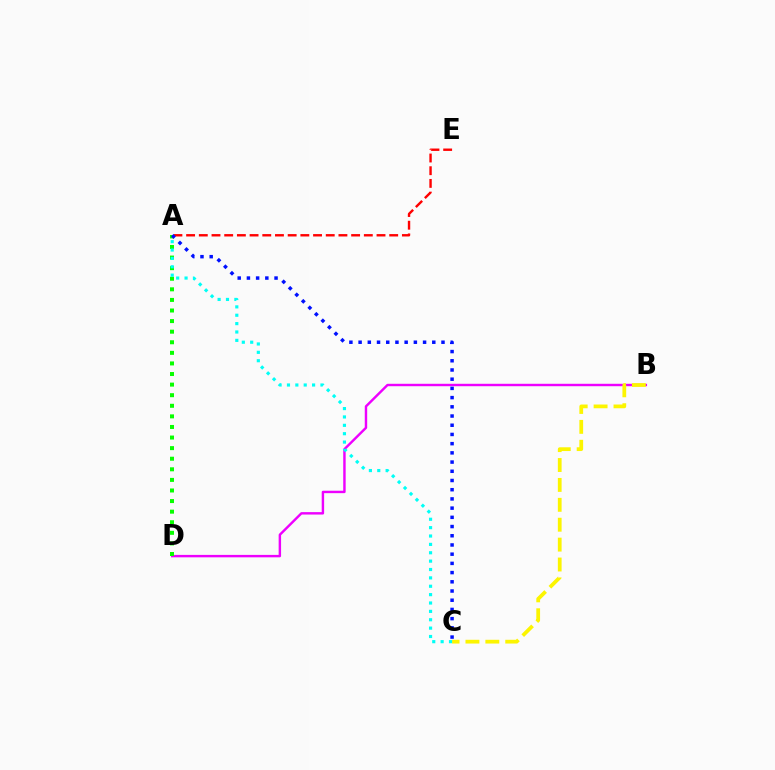{('B', 'D'): [{'color': '#ee00ff', 'line_style': 'solid', 'thickness': 1.75}], ('A', 'D'): [{'color': '#08ff00', 'line_style': 'dotted', 'thickness': 2.88}], ('B', 'C'): [{'color': '#fcf500', 'line_style': 'dashed', 'thickness': 2.7}], ('A', 'E'): [{'color': '#ff0000', 'line_style': 'dashed', 'thickness': 1.72}], ('A', 'C'): [{'color': '#0010ff', 'line_style': 'dotted', 'thickness': 2.5}, {'color': '#00fff6', 'line_style': 'dotted', 'thickness': 2.27}]}